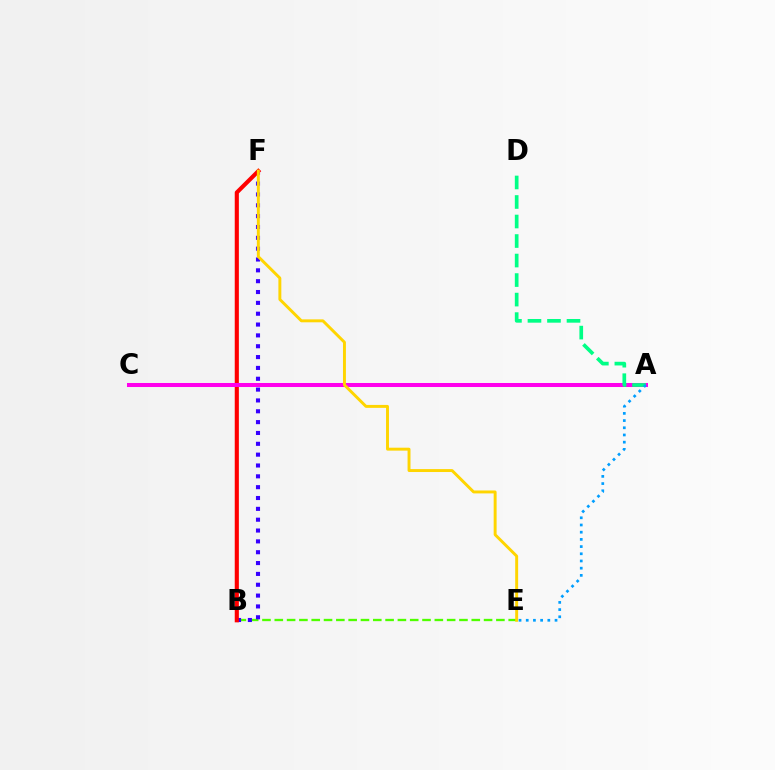{('B', 'E'): [{'color': '#4fff00', 'line_style': 'dashed', 'thickness': 1.67}], ('B', 'F'): [{'color': '#3700ff', 'line_style': 'dotted', 'thickness': 2.95}, {'color': '#ff0000', 'line_style': 'solid', 'thickness': 2.96}], ('A', 'C'): [{'color': '#ff00ed', 'line_style': 'solid', 'thickness': 2.9}], ('A', 'D'): [{'color': '#00ff86', 'line_style': 'dashed', 'thickness': 2.65}], ('E', 'F'): [{'color': '#ffd500', 'line_style': 'solid', 'thickness': 2.11}], ('A', 'E'): [{'color': '#009eff', 'line_style': 'dotted', 'thickness': 1.96}]}